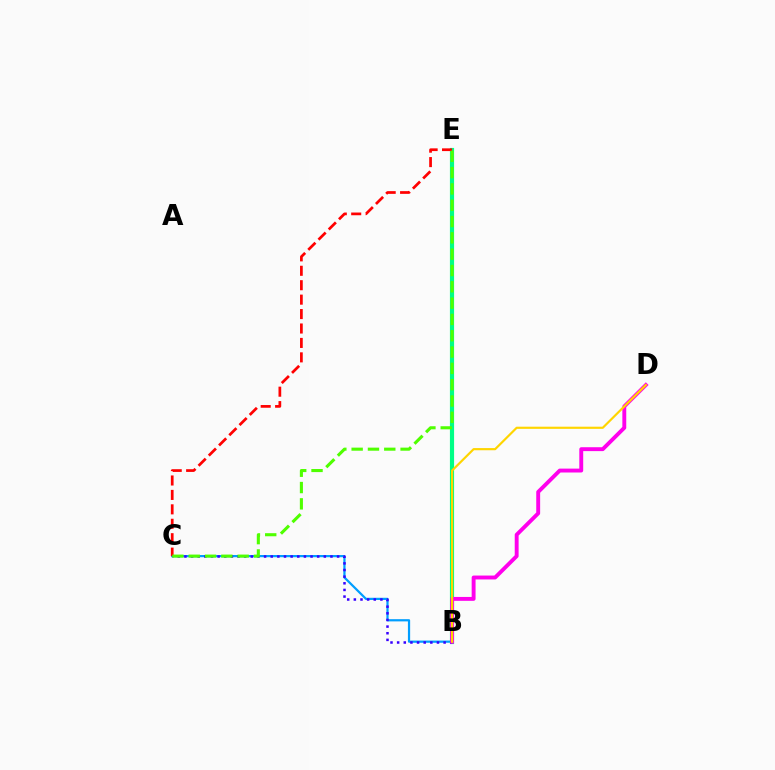{('B', 'C'): [{'color': '#009eff', 'line_style': 'solid', 'thickness': 1.6}, {'color': '#3700ff', 'line_style': 'dotted', 'thickness': 1.8}], ('B', 'E'): [{'color': '#00ff86', 'line_style': 'solid', 'thickness': 3.0}], ('C', 'E'): [{'color': '#ff0000', 'line_style': 'dashed', 'thickness': 1.96}, {'color': '#4fff00', 'line_style': 'dashed', 'thickness': 2.22}], ('B', 'D'): [{'color': '#ff00ed', 'line_style': 'solid', 'thickness': 2.8}, {'color': '#ffd500', 'line_style': 'solid', 'thickness': 1.56}]}